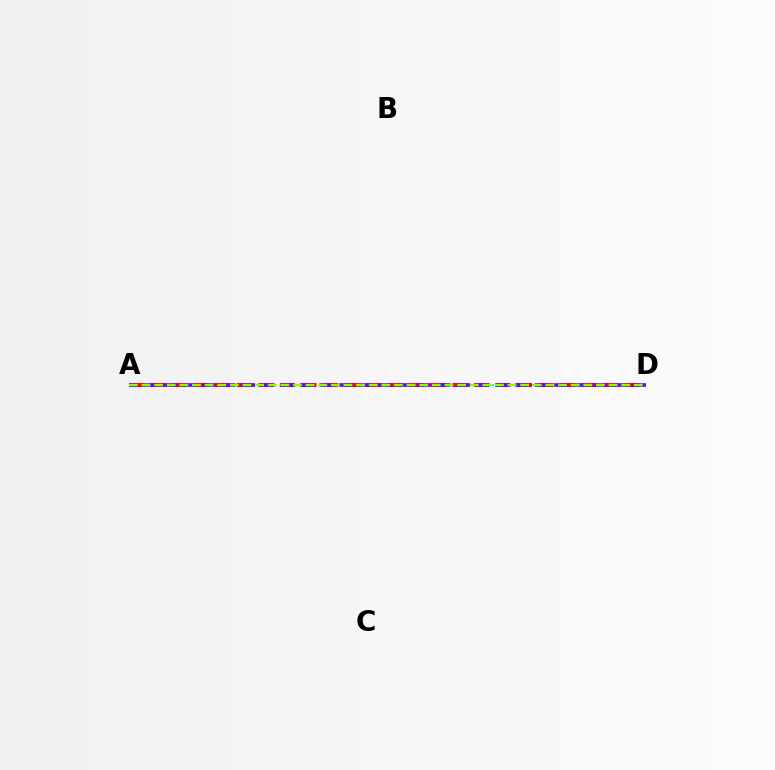{('A', 'D'): [{'color': '#00fff6', 'line_style': 'dotted', 'thickness': 1.52}, {'color': '#ff0000', 'line_style': 'dashed', 'thickness': 2.93}, {'color': '#7200ff', 'line_style': 'dashed', 'thickness': 2.66}, {'color': '#84ff00', 'line_style': 'dashed', 'thickness': 1.71}]}